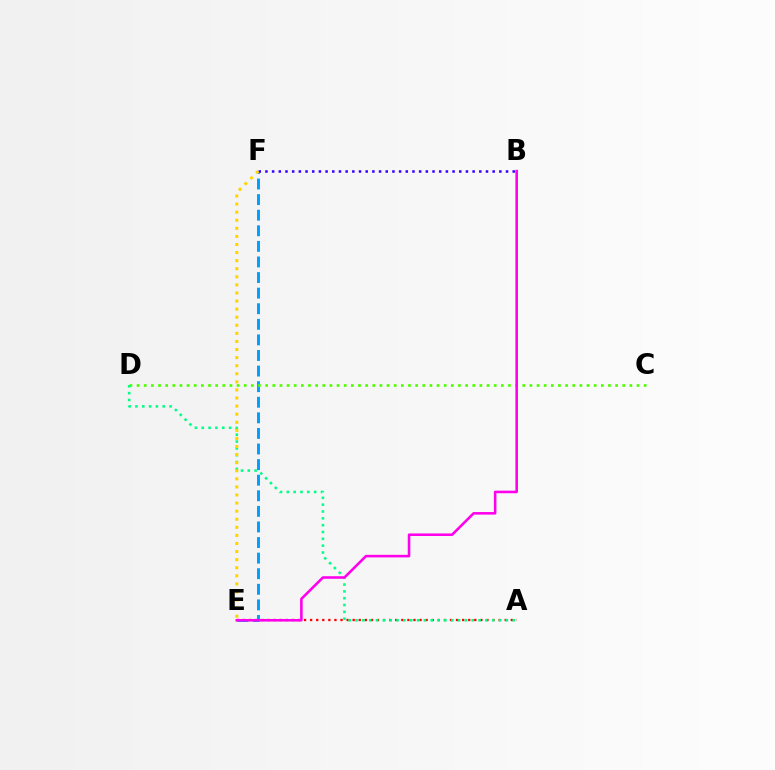{('A', 'E'): [{'color': '#ff0000', 'line_style': 'dotted', 'thickness': 1.65}], ('E', 'F'): [{'color': '#009eff', 'line_style': 'dashed', 'thickness': 2.12}, {'color': '#ffd500', 'line_style': 'dotted', 'thickness': 2.2}], ('C', 'D'): [{'color': '#4fff00', 'line_style': 'dotted', 'thickness': 1.94}], ('A', 'D'): [{'color': '#00ff86', 'line_style': 'dotted', 'thickness': 1.86}], ('B', 'F'): [{'color': '#3700ff', 'line_style': 'dotted', 'thickness': 1.82}], ('B', 'E'): [{'color': '#ff00ed', 'line_style': 'solid', 'thickness': 1.85}]}